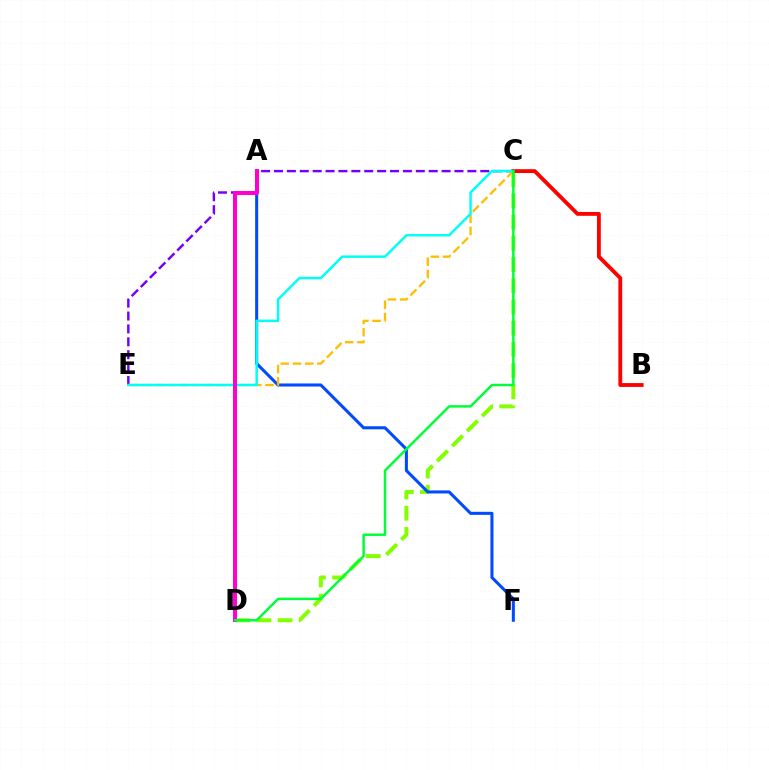{('C', 'D'): [{'color': '#84ff00', 'line_style': 'dashed', 'thickness': 2.88}, {'color': '#00ff39', 'line_style': 'solid', 'thickness': 1.78}], ('B', 'C'): [{'color': '#ff0000', 'line_style': 'solid', 'thickness': 2.77}], ('A', 'F'): [{'color': '#004bff', 'line_style': 'solid', 'thickness': 2.19}], ('C', 'E'): [{'color': '#7200ff', 'line_style': 'dashed', 'thickness': 1.75}, {'color': '#ffbd00', 'line_style': 'dashed', 'thickness': 1.66}, {'color': '#00fff6', 'line_style': 'solid', 'thickness': 1.78}], ('A', 'D'): [{'color': '#ff00cf', 'line_style': 'solid', 'thickness': 2.86}]}